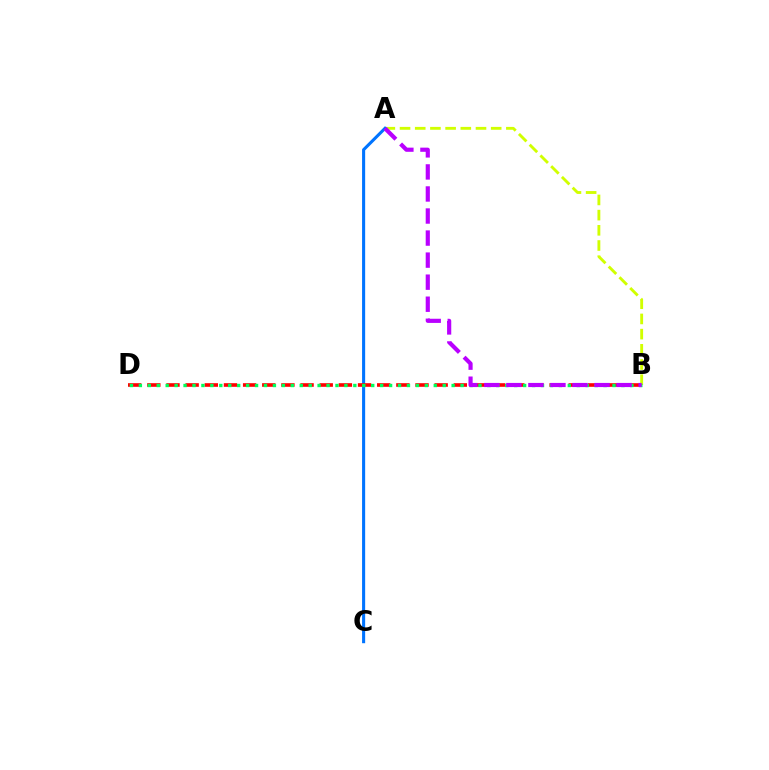{('A', 'B'): [{'color': '#d1ff00', 'line_style': 'dashed', 'thickness': 2.06}, {'color': '#b900ff', 'line_style': 'dashed', 'thickness': 3.0}], ('A', 'C'): [{'color': '#0074ff', 'line_style': 'solid', 'thickness': 2.22}], ('B', 'D'): [{'color': '#ff0000', 'line_style': 'dashed', 'thickness': 2.6}, {'color': '#00ff5c', 'line_style': 'dotted', 'thickness': 2.43}]}